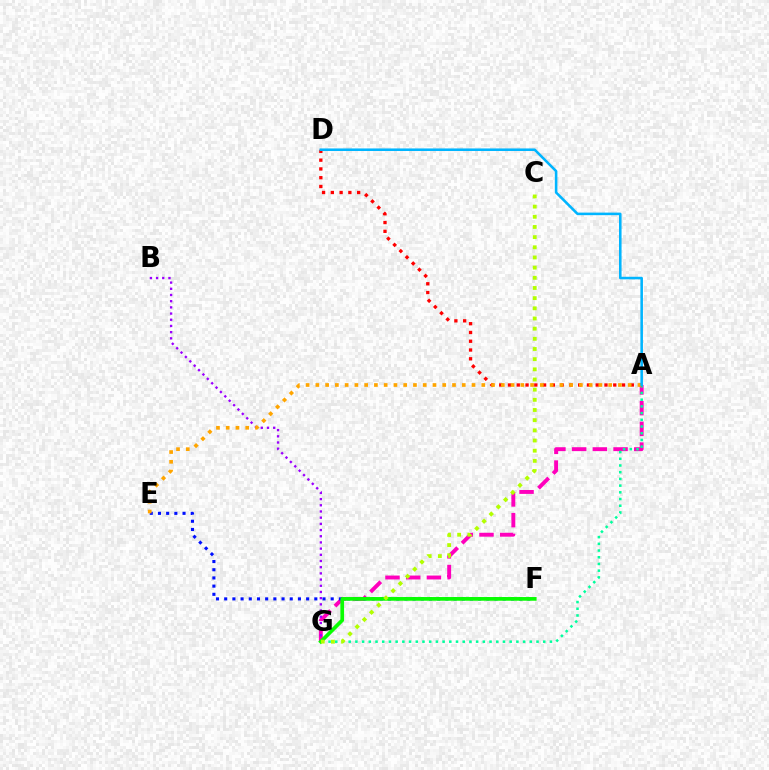{('A', 'G'): [{'color': '#ff00bd', 'line_style': 'dashed', 'thickness': 2.81}, {'color': '#00ff9d', 'line_style': 'dotted', 'thickness': 1.82}], ('B', 'G'): [{'color': '#9b00ff', 'line_style': 'dotted', 'thickness': 1.68}], ('A', 'D'): [{'color': '#ff0000', 'line_style': 'dotted', 'thickness': 2.38}, {'color': '#00b5ff', 'line_style': 'solid', 'thickness': 1.85}], ('E', 'F'): [{'color': '#0010ff', 'line_style': 'dotted', 'thickness': 2.23}], ('F', 'G'): [{'color': '#08ff00', 'line_style': 'solid', 'thickness': 2.67}], ('A', 'E'): [{'color': '#ffa500', 'line_style': 'dotted', 'thickness': 2.65}], ('C', 'G'): [{'color': '#b3ff00', 'line_style': 'dotted', 'thickness': 2.76}]}